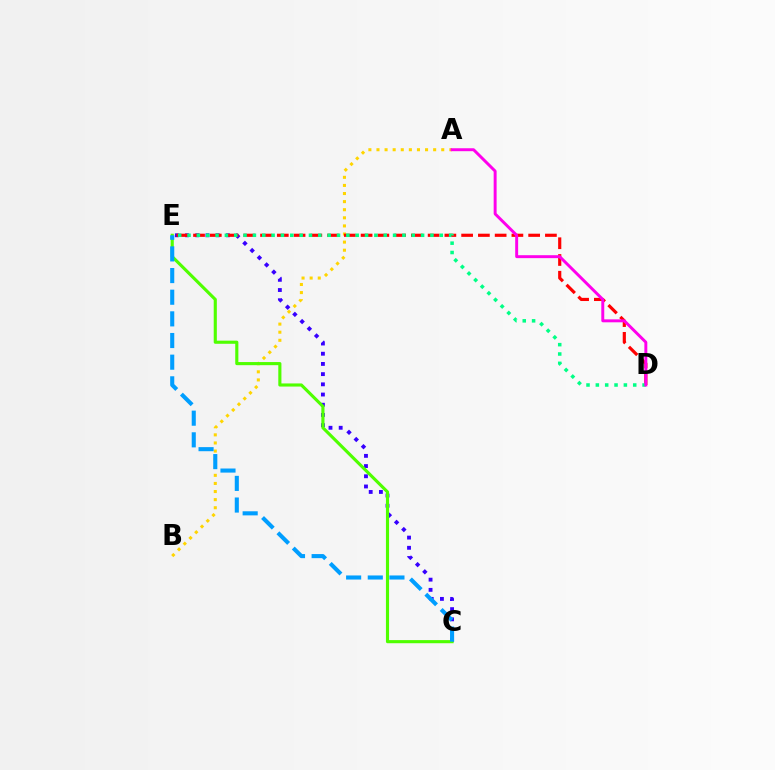{('C', 'E'): [{'color': '#3700ff', 'line_style': 'dotted', 'thickness': 2.77}, {'color': '#4fff00', 'line_style': 'solid', 'thickness': 2.25}, {'color': '#009eff', 'line_style': 'dashed', 'thickness': 2.94}], ('A', 'B'): [{'color': '#ffd500', 'line_style': 'dotted', 'thickness': 2.2}], ('D', 'E'): [{'color': '#ff0000', 'line_style': 'dashed', 'thickness': 2.28}, {'color': '#00ff86', 'line_style': 'dotted', 'thickness': 2.54}], ('A', 'D'): [{'color': '#ff00ed', 'line_style': 'solid', 'thickness': 2.12}]}